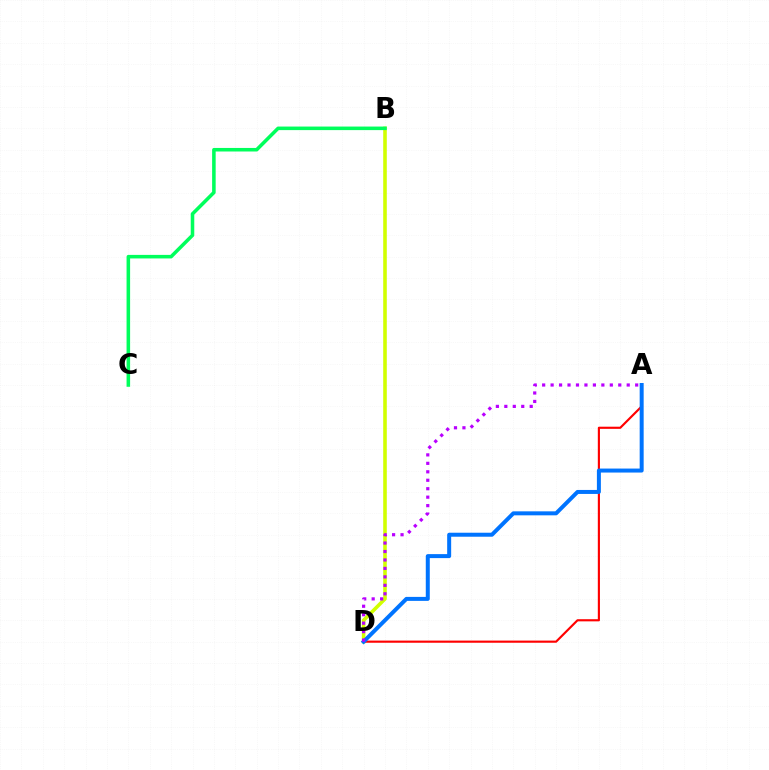{('B', 'D'): [{'color': '#d1ff00', 'line_style': 'solid', 'thickness': 2.58}], ('A', 'D'): [{'color': '#ff0000', 'line_style': 'solid', 'thickness': 1.55}, {'color': '#0074ff', 'line_style': 'solid', 'thickness': 2.87}, {'color': '#b900ff', 'line_style': 'dotted', 'thickness': 2.3}], ('B', 'C'): [{'color': '#00ff5c', 'line_style': 'solid', 'thickness': 2.56}]}